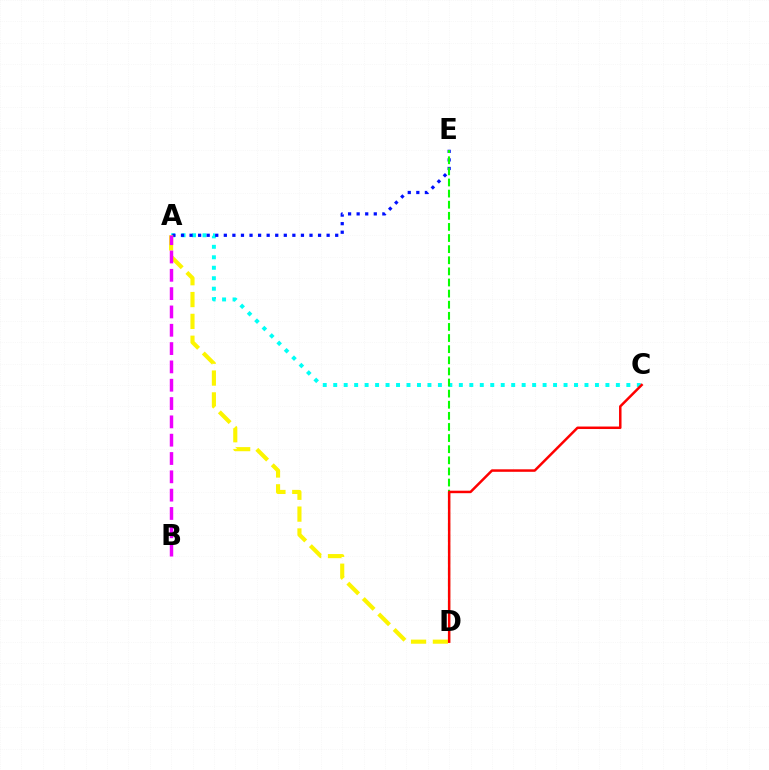{('A', 'C'): [{'color': '#00fff6', 'line_style': 'dotted', 'thickness': 2.84}], ('A', 'E'): [{'color': '#0010ff', 'line_style': 'dotted', 'thickness': 2.33}], ('D', 'E'): [{'color': '#08ff00', 'line_style': 'dashed', 'thickness': 1.51}], ('A', 'D'): [{'color': '#fcf500', 'line_style': 'dashed', 'thickness': 2.97}], ('C', 'D'): [{'color': '#ff0000', 'line_style': 'solid', 'thickness': 1.79}], ('A', 'B'): [{'color': '#ee00ff', 'line_style': 'dashed', 'thickness': 2.49}]}